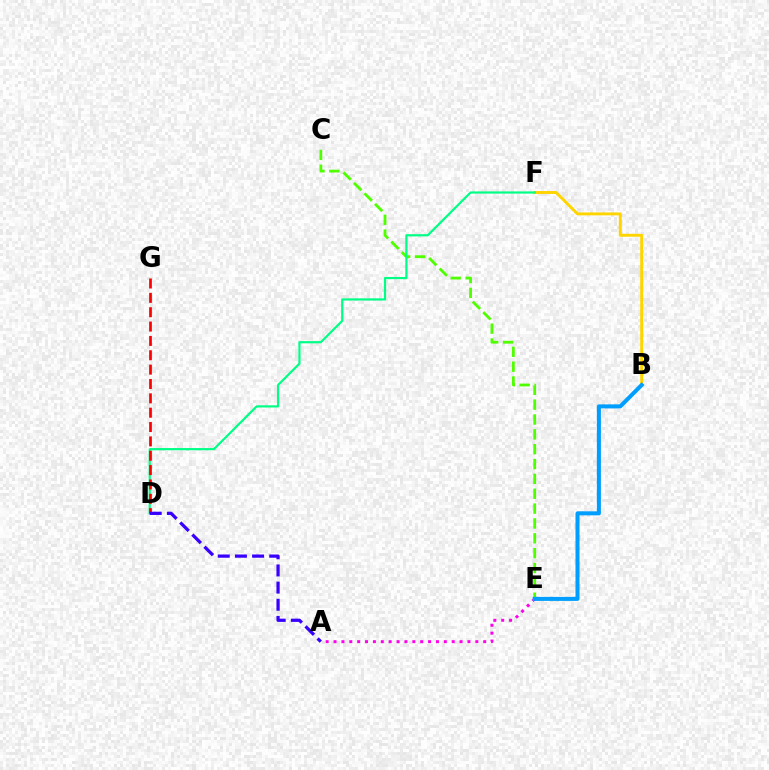{('B', 'F'): [{'color': '#ffd500', 'line_style': 'solid', 'thickness': 2.11}], ('C', 'E'): [{'color': '#4fff00', 'line_style': 'dashed', 'thickness': 2.02}], ('D', 'F'): [{'color': '#00ff86', 'line_style': 'solid', 'thickness': 1.59}], ('D', 'G'): [{'color': '#ff0000', 'line_style': 'dashed', 'thickness': 1.95}], ('A', 'E'): [{'color': '#ff00ed', 'line_style': 'dotted', 'thickness': 2.14}], ('B', 'E'): [{'color': '#009eff', 'line_style': 'solid', 'thickness': 2.9}], ('A', 'D'): [{'color': '#3700ff', 'line_style': 'dashed', 'thickness': 2.33}]}